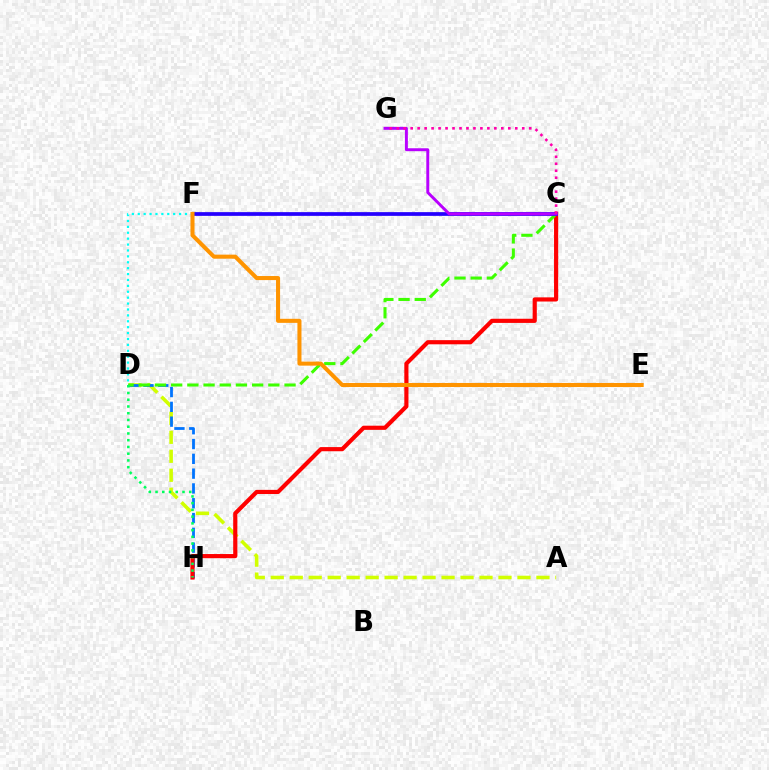{('A', 'D'): [{'color': '#d1ff00', 'line_style': 'dashed', 'thickness': 2.58}], ('D', 'H'): [{'color': '#0074ff', 'line_style': 'dashed', 'thickness': 2.01}, {'color': '#00ff5c', 'line_style': 'dotted', 'thickness': 1.83}], ('D', 'F'): [{'color': '#00fff6', 'line_style': 'dotted', 'thickness': 1.6}], ('C', 'H'): [{'color': '#ff0000', 'line_style': 'solid', 'thickness': 2.99}], ('C', 'D'): [{'color': '#3dff00', 'line_style': 'dashed', 'thickness': 2.2}], ('C', 'F'): [{'color': '#2500ff', 'line_style': 'solid', 'thickness': 2.68}], ('C', 'G'): [{'color': '#b900ff', 'line_style': 'solid', 'thickness': 2.12}, {'color': '#ff00ac', 'line_style': 'dotted', 'thickness': 1.89}], ('E', 'F'): [{'color': '#ff9400', 'line_style': 'solid', 'thickness': 2.92}]}